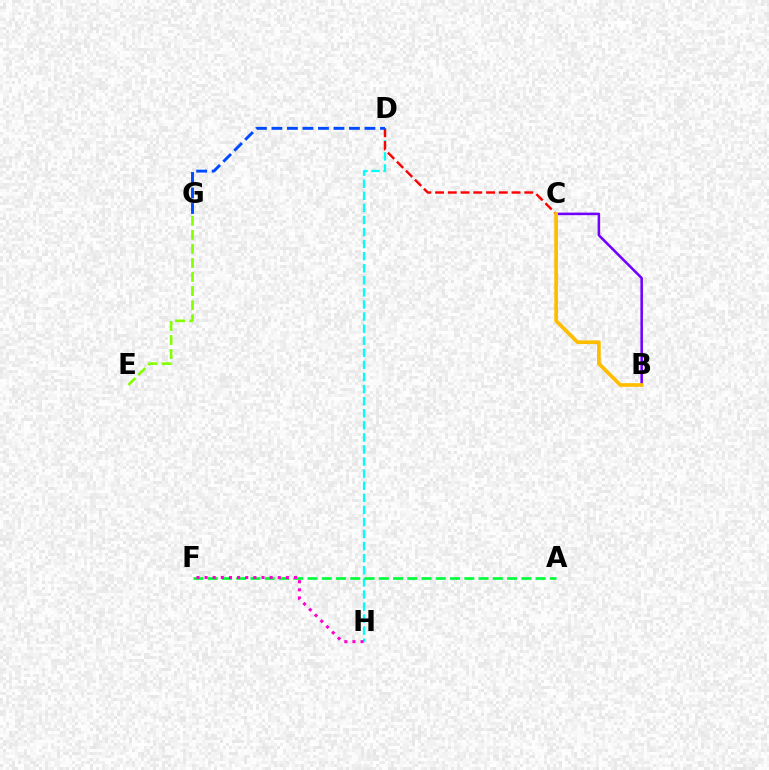{('B', 'C'): [{'color': '#7200ff', 'line_style': 'solid', 'thickness': 1.84}, {'color': '#ffbd00', 'line_style': 'solid', 'thickness': 2.66}], ('E', 'G'): [{'color': '#84ff00', 'line_style': 'dashed', 'thickness': 1.91}], ('D', 'H'): [{'color': '#00fff6', 'line_style': 'dashed', 'thickness': 1.64}], ('C', 'D'): [{'color': '#ff0000', 'line_style': 'dashed', 'thickness': 1.73}], ('D', 'G'): [{'color': '#004bff', 'line_style': 'dashed', 'thickness': 2.11}], ('A', 'F'): [{'color': '#00ff39', 'line_style': 'dashed', 'thickness': 1.94}], ('F', 'H'): [{'color': '#ff00cf', 'line_style': 'dotted', 'thickness': 2.21}]}